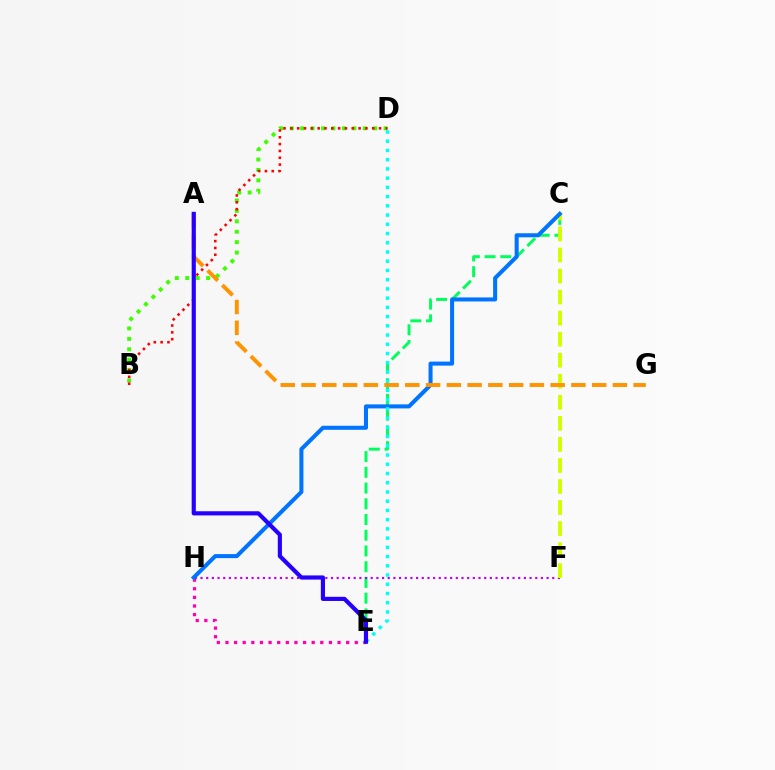{('B', 'D'): [{'color': '#3dff00', 'line_style': 'dotted', 'thickness': 2.83}, {'color': '#ff0000', 'line_style': 'dotted', 'thickness': 1.85}], ('C', 'E'): [{'color': '#00ff5c', 'line_style': 'dashed', 'thickness': 2.14}], ('F', 'H'): [{'color': '#b900ff', 'line_style': 'dotted', 'thickness': 1.54}], ('E', 'H'): [{'color': '#ff00ac', 'line_style': 'dotted', 'thickness': 2.34}], ('C', 'F'): [{'color': '#d1ff00', 'line_style': 'dashed', 'thickness': 2.86}], ('C', 'H'): [{'color': '#0074ff', 'line_style': 'solid', 'thickness': 2.91}], ('A', 'G'): [{'color': '#ff9400', 'line_style': 'dashed', 'thickness': 2.82}], ('D', 'E'): [{'color': '#00fff6', 'line_style': 'dotted', 'thickness': 2.51}], ('A', 'E'): [{'color': '#2500ff', 'line_style': 'solid', 'thickness': 3.0}]}